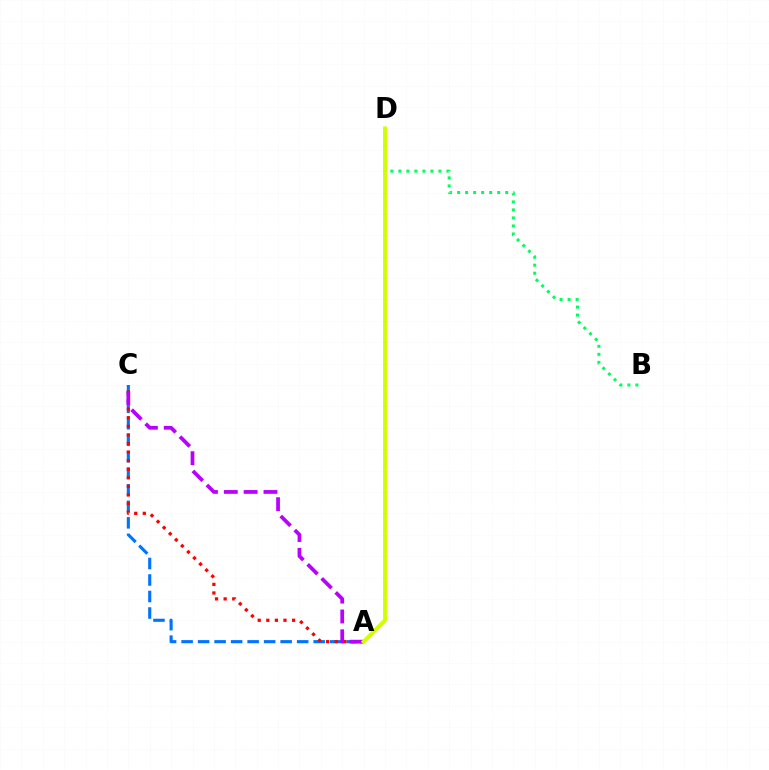{('B', 'D'): [{'color': '#00ff5c', 'line_style': 'dotted', 'thickness': 2.18}], ('A', 'C'): [{'color': '#0074ff', 'line_style': 'dashed', 'thickness': 2.24}, {'color': '#ff0000', 'line_style': 'dotted', 'thickness': 2.33}, {'color': '#b900ff', 'line_style': 'dashed', 'thickness': 2.69}], ('A', 'D'): [{'color': '#d1ff00', 'line_style': 'solid', 'thickness': 2.77}]}